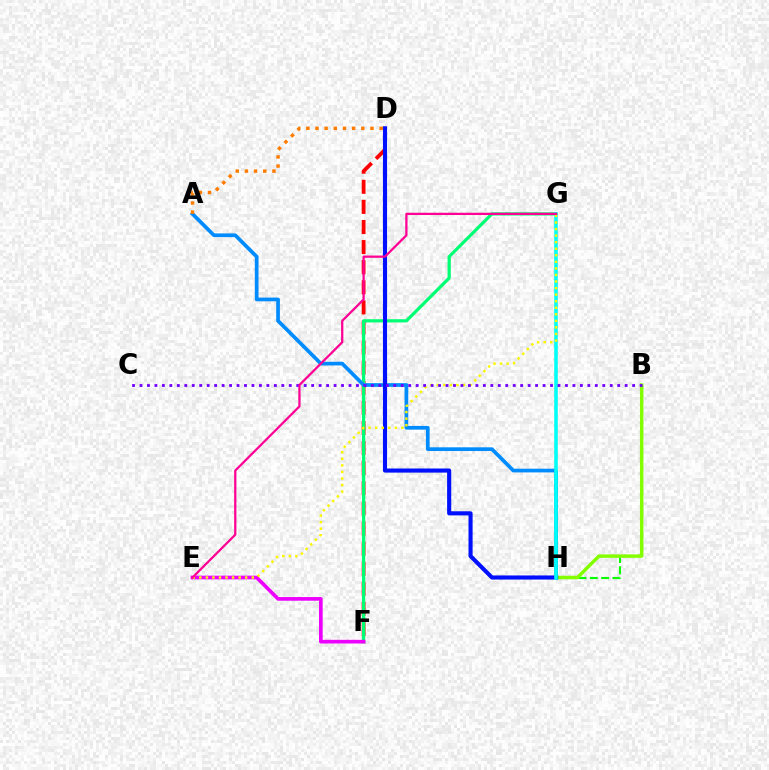{('D', 'F'): [{'color': '#ff0000', 'line_style': 'dashed', 'thickness': 2.73}], ('F', 'G'): [{'color': '#00ff74', 'line_style': 'solid', 'thickness': 2.32}], ('E', 'F'): [{'color': '#ee00ff', 'line_style': 'solid', 'thickness': 2.65}], ('B', 'H'): [{'color': '#08ff00', 'line_style': 'dashed', 'thickness': 1.53}, {'color': '#84ff00', 'line_style': 'solid', 'thickness': 2.48}], ('A', 'H'): [{'color': '#008cff', 'line_style': 'solid', 'thickness': 2.67}], ('D', 'H'): [{'color': '#0010ff', 'line_style': 'solid', 'thickness': 2.96}], ('G', 'H'): [{'color': '#00fff6', 'line_style': 'solid', 'thickness': 2.57}], ('E', 'G'): [{'color': '#fcf500', 'line_style': 'dotted', 'thickness': 1.78}, {'color': '#ff0094', 'line_style': 'solid', 'thickness': 1.62}], ('B', 'C'): [{'color': '#7200ff', 'line_style': 'dotted', 'thickness': 2.03}], ('A', 'D'): [{'color': '#ff7c00', 'line_style': 'dotted', 'thickness': 2.49}]}